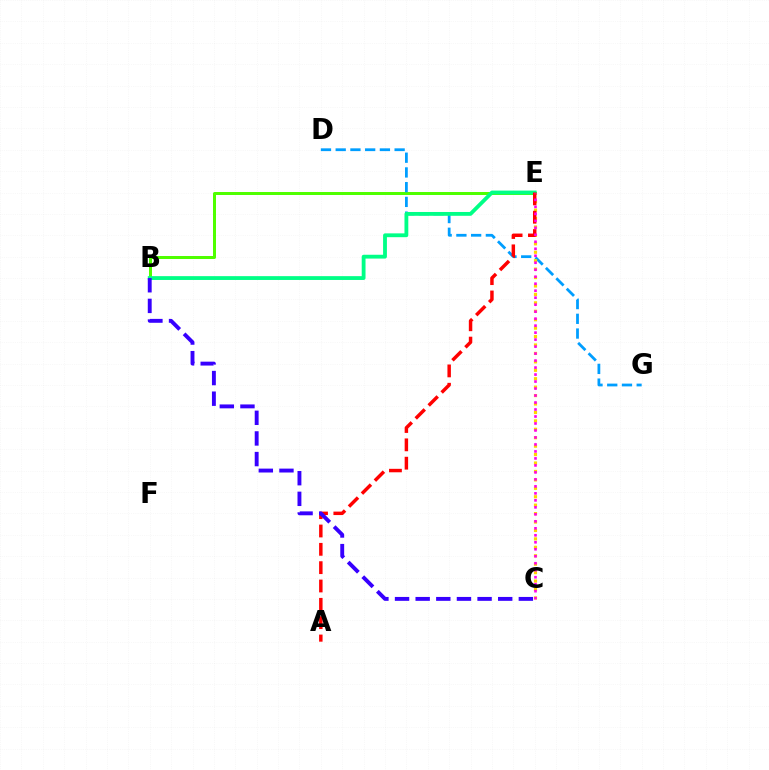{('B', 'E'): [{'color': '#4fff00', 'line_style': 'solid', 'thickness': 2.16}, {'color': '#00ff86', 'line_style': 'solid', 'thickness': 2.75}], ('D', 'G'): [{'color': '#009eff', 'line_style': 'dashed', 'thickness': 2.0}], ('C', 'E'): [{'color': '#ffd500', 'line_style': 'dotted', 'thickness': 2.29}, {'color': '#ff00ed', 'line_style': 'dotted', 'thickness': 1.9}], ('A', 'E'): [{'color': '#ff0000', 'line_style': 'dashed', 'thickness': 2.49}], ('B', 'C'): [{'color': '#3700ff', 'line_style': 'dashed', 'thickness': 2.8}]}